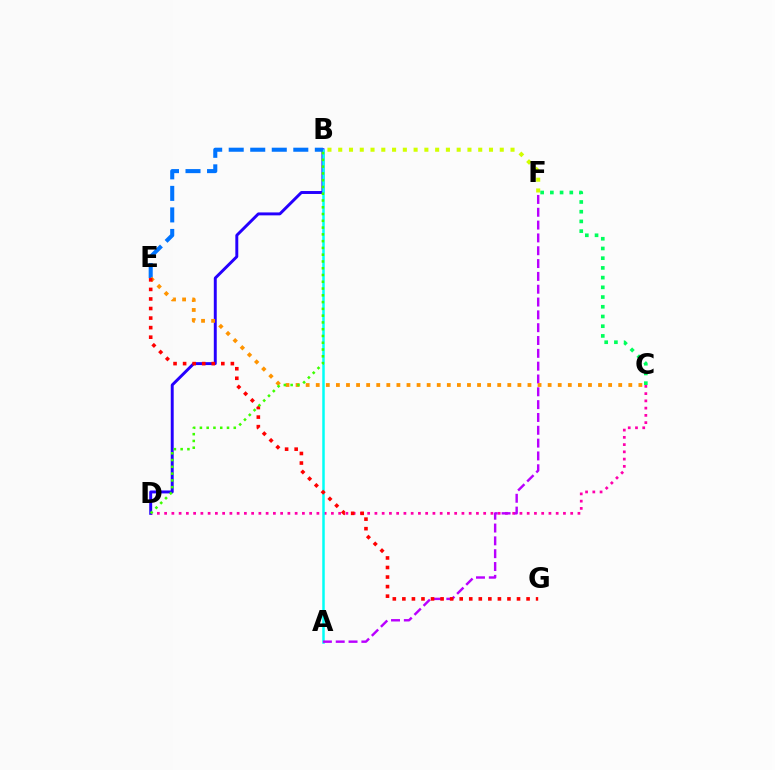{('B', 'F'): [{'color': '#d1ff00', 'line_style': 'dotted', 'thickness': 2.93}], ('C', 'D'): [{'color': '#ff00ac', 'line_style': 'dotted', 'thickness': 1.97}], ('B', 'D'): [{'color': '#2500ff', 'line_style': 'solid', 'thickness': 2.11}, {'color': '#3dff00', 'line_style': 'dotted', 'thickness': 1.84}], ('A', 'B'): [{'color': '#00fff6', 'line_style': 'solid', 'thickness': 1.8}], ('A', 'F'): [{'color': '#b900ff', 'line_style': 'dashed', 'thickness': 1.74}], ('C', 'F'): [{'color': '#00ff5c', 'line_style': 'dotted', 'thickness': 2.64}], ('B', 'E'): [{'color': '#0074ff', 'line_style': 'dashed', 'thickness': 2.92}], ('C', 'E'): [{'color': '#ff9400', 'line_style': 'dotted', 'thickness': 2.74}], ('E', 'G'): [{'color': '#ff0000', 'line_style': 'dotted', 'thickness': 2.6}]}